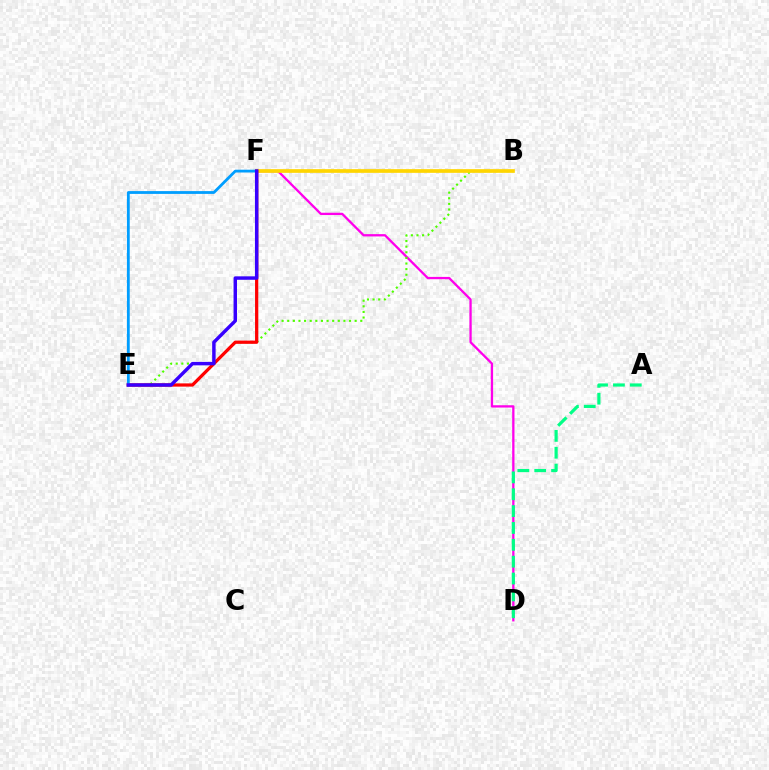{('D', 'F'): [{'color': '#ff00ed', 'line_style': 'solid', 'thickness': 1.66}], ('B', 'E'): [{'color': '#4fff00', 'line_style': 'dotted', 'thickness': 1.53}], ('B', 'F'): [{'color': '#ffd500', 'line_style': 'solid', 'thickness': 2.65}], ('A', 'D'): [{'color': '#00ff86', 'line_style': 'dashed', 'thickness': 2.29}], ('E', 'F'): [{'color': '#ff0000', 'line_style': 'solid', 'thickness': 2.33}, {'color': '#009eff', 'line_style': 'solid', 'thickness': 2.01}, {'color': '#3700ff', 'line_style': 'solid', 'thickness': 2.48}]}